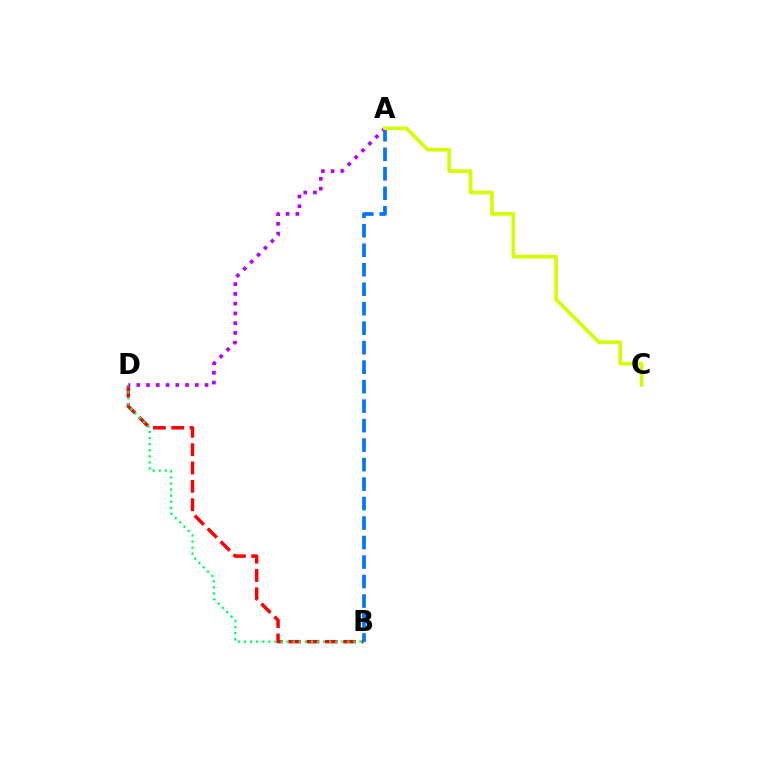{('B', 'D'): [{'color': '#ff0000', 'line_style': 'dashed', 'thickness': 2.49}, {'color': '#00ff5c', 'line_style': 'dotted', 'thickness': 1.65}], ('A', 'B'): [{'color': '#0074ff', 'line_style': 'dashed', 'thickness': 2.65}], ('A', 'D'): [{'color': '#b900ff', 'line_style': 'dotted', 'thickness': 2.65}], ('A', 'C'): [{'color': '#d1ff00', 'line_style': 'solid', 'thickness': 2.65}]}